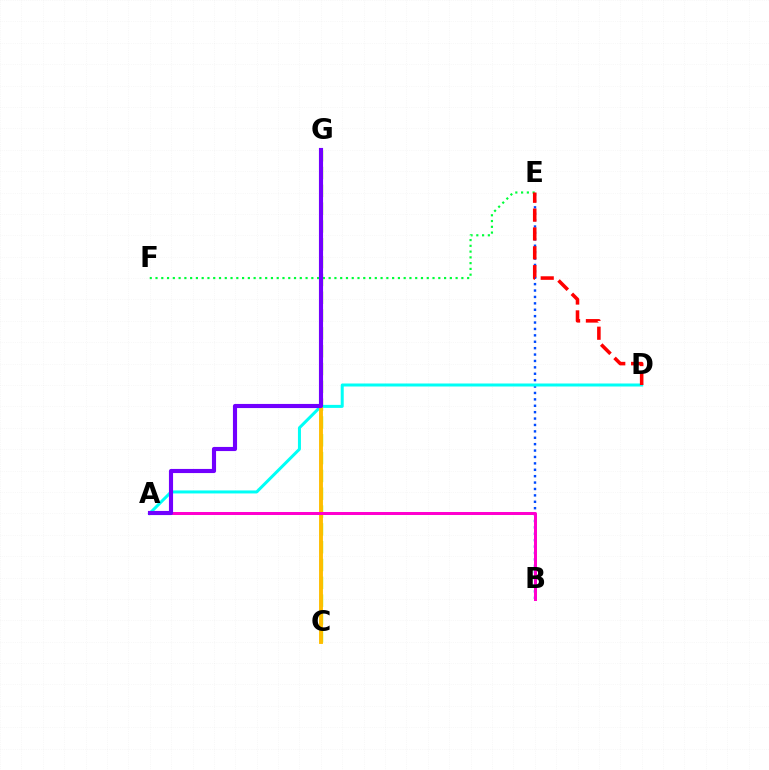{('B', 'E'): [{'color': '#004bff', 'line_style': 'dotted', 'thickness': 1.74}], ('C', 'G'): [{'color': '#84ff00', 'line_style': 'dashed', 'thickness': 2.42}, {'color': '#ffbd00', 'line_style': 'solid', 'thickness': 2.8}], ('A', 'D'): [{'color': '#00fff6', 'line_style': 'solid', 'thickness': 2.17}], ('E', 'F'): [{'color': '#00ff39', 'line_style': 'dotted', 'thickness': 1.57}], ('A', 'B'): [{'color': '#ff00cf', 'line_style': 'solid', 'thickness': 2.16}], ('A', 'G'): [{'color': '#7200ff', 'line_style': 'solid', 'thickness': 2.97}], ('D', 'E'): [{'color': '#ff0000', 'line_style': 'dashed', 'thickness': 2.56}]}